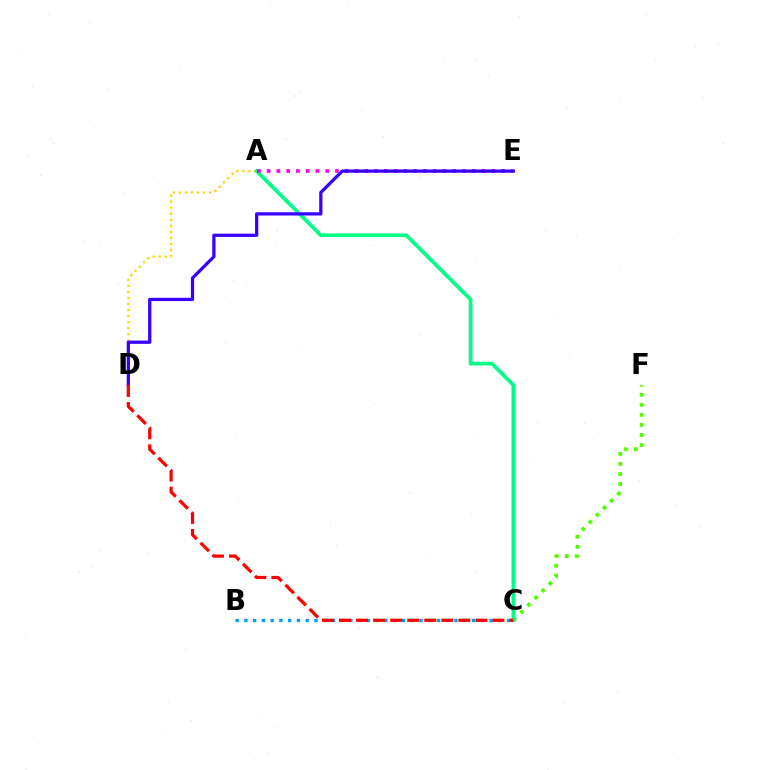{('A', 'D'): [{'color': '#ffd500', 'line_style': 'dotted', 'thickness': 1.64}], ('C', 'F'): [{'color': '#4fff00', 'line_style': 'dotted', 'thickness': 2.73}], ('A', 'C'): [{'color': '#00ff86', 'line_style': 'solid', 'thickness': 2.65}], ('A', 'E'): [{'color': '#ff00ed', 'line_style': 'dotted', 'thickness': 2.65}], ('B', 'C'): [{'color': '#009eff', 'line_style': 'dotted', 'thickness': 2.38}], ('D', 'E'): [{'color': '#3700ff', 'line_style': 'solid', 'thickness': 2.34}], ('C', 'D'): [{'color': '#ff0000', 'line_style': 'dashed', 'thickness': 2.32}]}